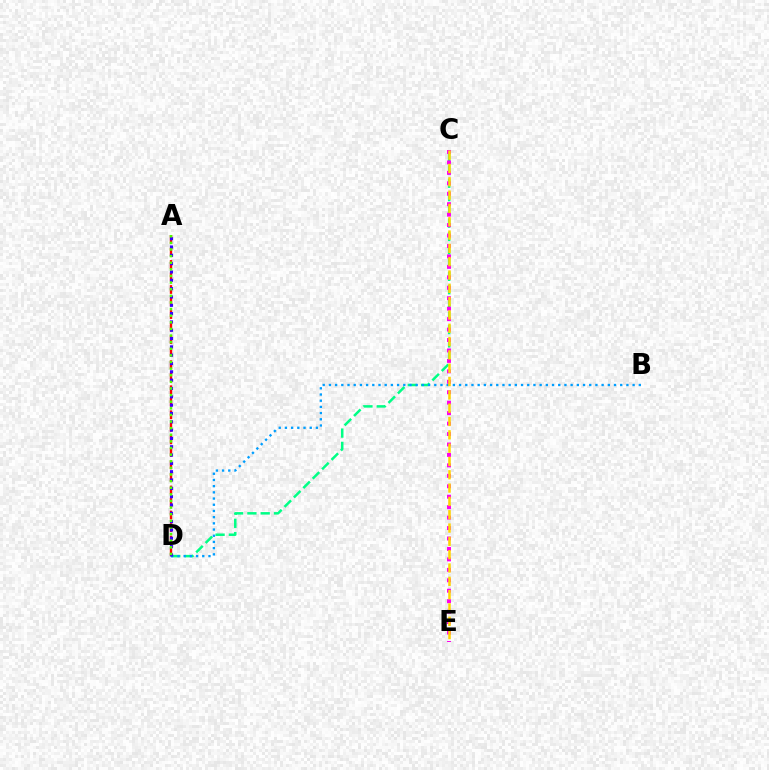{('A', 'D'): [{'color': '#ff0000', 'line_style': 'dashed', 'thickness': 1.7}, {'color': '#3700ff', 'line_style': 'dotted', 'thickness': 2.26}, {'color': '#4fff00', 'line_style': 'dotted', 'thickness': 1.8}], ('C', 'D'): [{'color': '#00ff86', 'line_style': 'dashed', 'thickness': 1.81}], ('B', 'D'): [{'color': '#009eff', 'line_style': 'dotted', 'thickness': 1.68}], ('C', 'E'): [{'color': '#ff00ed', 'line_style': 'dotted', 'thickness': 2.84}, {'color': '#ffd500', 'line_style': 'dashed', 'thickness': 1.81}]}